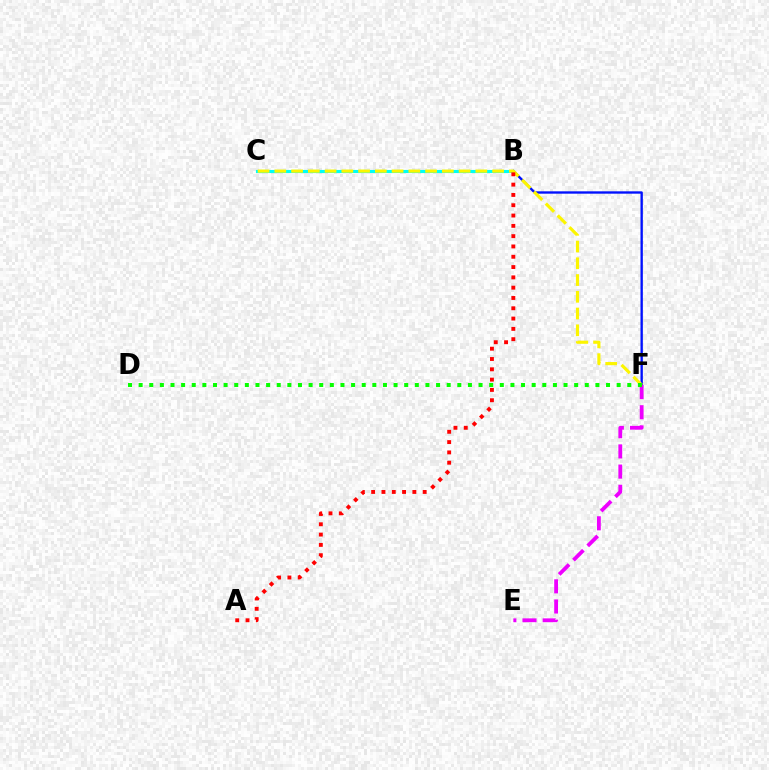{('B', 'F'): [{'color': '#0010ff', 'line_style': 'solid', 'thickness': 1.69}], ('B', 'C'): [{'color': '#00fff6', 'line_style': 'solid', 'thickness': 2.23}], ('C', 'F'): [{'color': '#fcf500', 'line_style': 'dashed', 'thickness': 2.28}], ('A', 'B'): [{'color': '#ff0000', 'line_style': 'dotted', 'thickness': 2.8}], ('E', 'F'): [{'color': '#ee00ff', 'line_style': 'dashed', 'thickness': 2.74}], ('D', 'F'): [{'color': '#08ff00', 'line_style': 'dotted', 'thickness': 2.89}]}